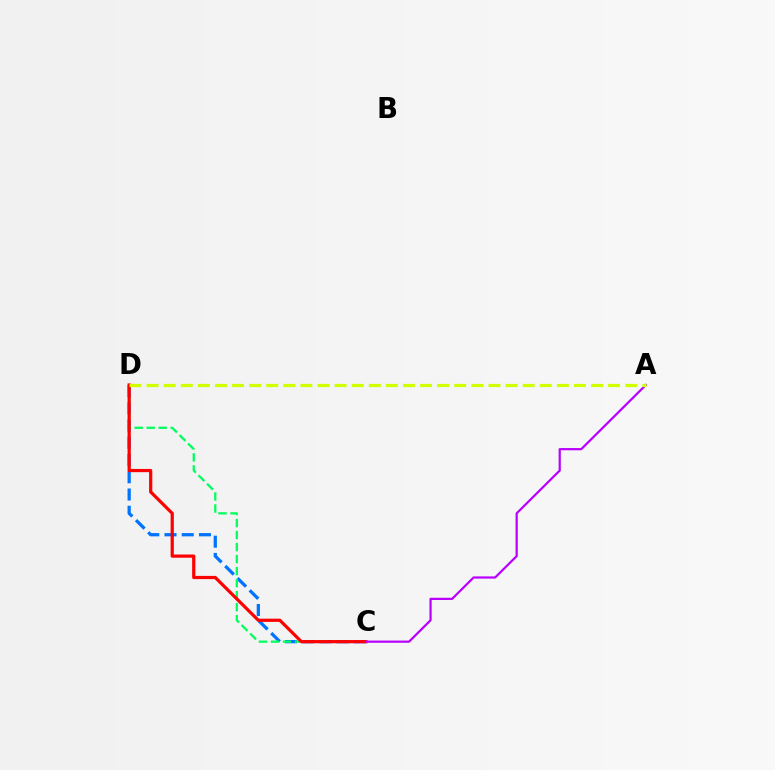{('C', 'D'): [{'color': '#0074ff', 'line_style': 'dashed', 'thickness': 2.34}, {'color': '#00ff5c', 'line_style': 'dashed', 'thickness': 1.63}, {'color': '#ff0000', 'line_style': 'solid', 'thickness': 2.31}], ('A', 'C'): [{'color': '#b900ff', 'line_style': 'solid', 'thickness': 1.59}], ('A', 'D'): [{'color': '#d1ff00', 'line_style': 'dashed', 'thickness': 2.32}]}